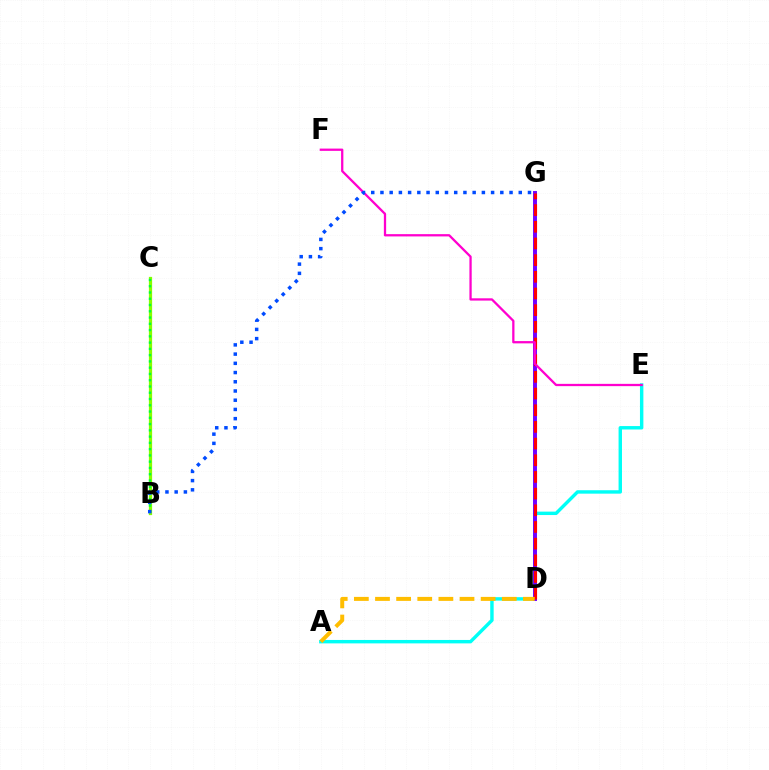{('A', 'E'): [{'color': '#00fff6', 'line_style': 'solid', 'thickness': 2.46}], ('D', 'G'): [{'color': '#7200ff', 'line_style': 'solid', 'thickness': 2.83}, {'color': '#ff0000', 'line_style': 'dashed', 'thickness': 2.27}], ('B', 'C'): [{'color': '#84ff00', 'line_style': 'solid', 'thickness': 2.33}, {'color': '#00ff39', 'line_style': 'dotted', 'thickness': 1.7}], ('E', 'F'): [{'color': '#ff00cf', 'line_style': 'solid', 'thickness': 1.64}], ('B', 'G'): [{'color': '#004bff', 'line_style': 'dotted', 'thickness': 2.51}], ('A', 'D'): [{'color': '#ffbd00', 'line_style': 'dashed', 'thickness': 2.87}]}